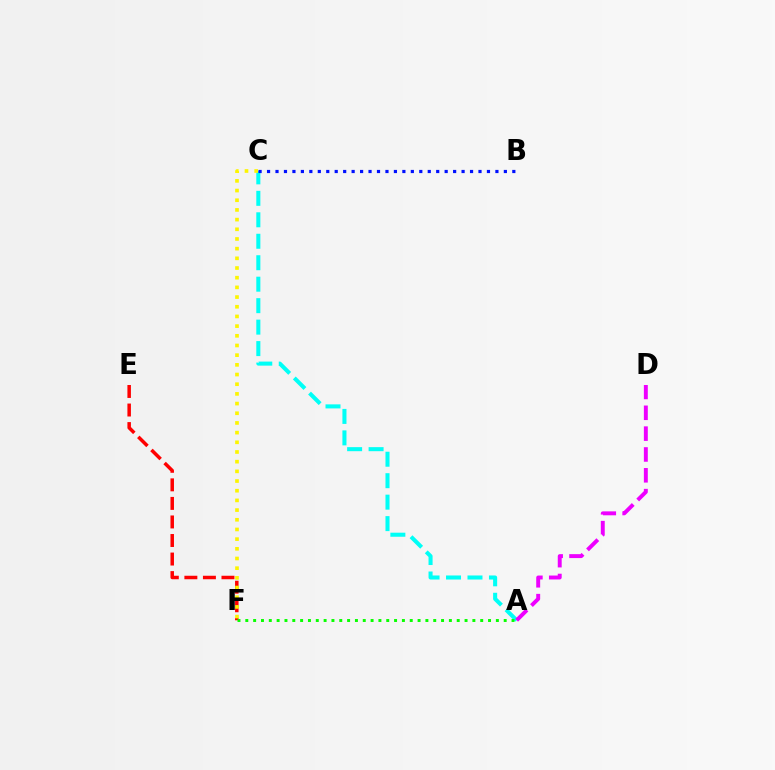{('A', 'C'): [{'color': '#00fff6', 'line_style': 'dashed', 'thickness': 2.92}], ('B', 'C'): [{'color': '#0010ff', 'line_style': 'dotted', 'thickness': 2.3}], ('A', 'D'): [{'color': '#ee00ff', 'line_style': 'dashed', 'thickness': 2.83}], ('E', 'F'): [{'color': '#ff0000', 'line_style': 'dashed', 'thickness': 2.52}], ('A', 'F'): [{'color': '#08ff00', 'line_style': 'dotted', 'thickness': 2.13}], ('C', 'F'): [{'color': '#fcf500', 'line_style': 'dotted', 'thickness': 2.63}]}